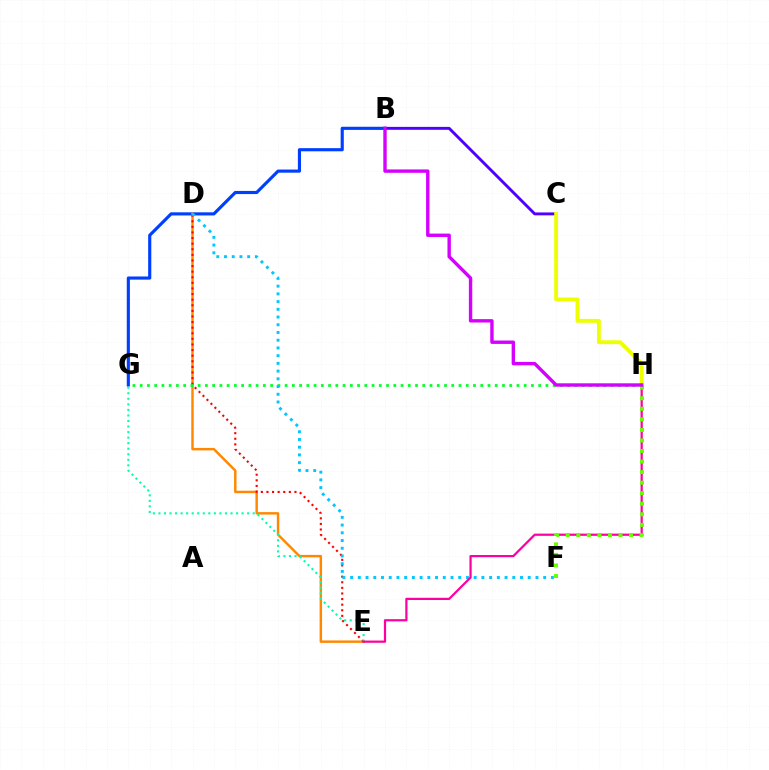{('B', 'G'): [{'color': '#003fff', 'line_style': 'solid', 'thickness': 2.26}], ('D', 'E'): [{'color': '#ff8800', 'line_style': 'solid', 'thickness': 1.76}, {'color': '#ff0000', 'line_style': 'dotted', 'thickness': 1.52}], ('E', 'G'): [{'color': '#00ffaf', 'line_style': 'dotted', 'thickness': 1.51}], ('G', 'H'): [{'color': '#00ff27', 'line_style': 'dotted', 'thickness': 1.97}], ('D', 'F'): [{'color': '#00c7ff', 'line_style': 'dotted', 'thickness': 2.1}], ('B', 'C'): [{'color': '#4f00ff', 'line_style': 'solid', 'thickness': 2.09}], ('C', 'H'): [{'color': '#eeff00', 'line_style': 'solid', 'thickness': 2.77}], ('E', 'H'): [{'color': '#ff00a0', 'line_style': 'solid', 'thickness': 1.6}], ('F', 'H'): [{'color': '#66ff00', 'line_style': 'dotted', 'thickness': 2.87}], ('B', 'H'): [{'color': '#d600ff', 'line_style': 'solid', 'thickness': 2.44}]}